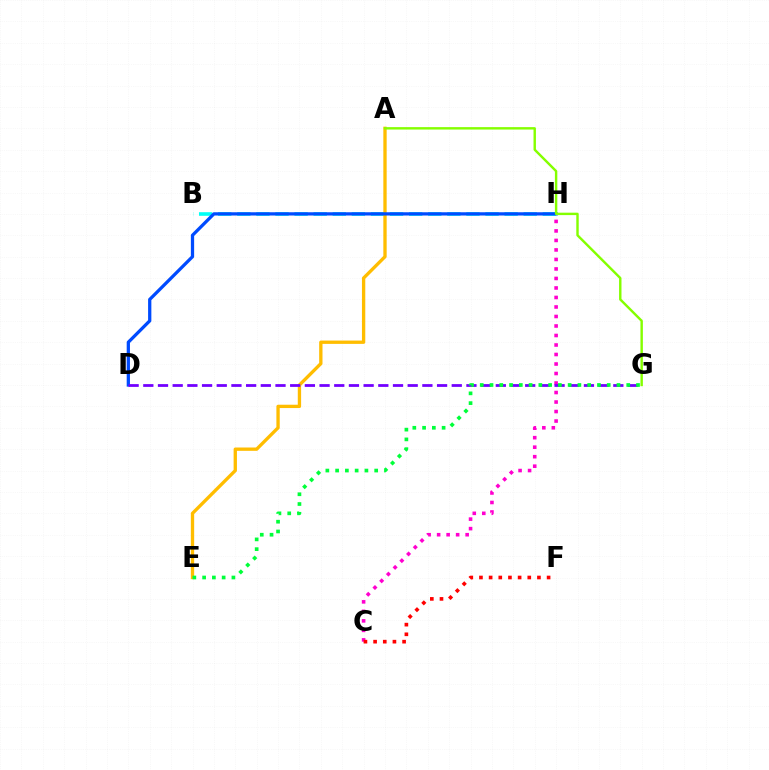{('C', 'H'): [{'color': '#ff00cf', 'line_style': 'dotted', 'thickness': 2.58}], ('B', 'H'): [{'color': '#00fff6', 'line_style': 'dashed', 'thickness': 2.59}], ('A', 'E'): [{'color': '#ffbd00', 'line_style': 'solid', 'thickness': 2.4}], ('D', 'H'): [{'color': '#004bff', 'line_style': 'solid', 'thickness': 2.35}], ('D', 'G'): [{'color': '#7200ff', 'line_style': 'dashed', 'thickness': 2.0}], ('A', 'G'): [{'color': '#84ff00', 'line_style': 'solid', 'thickness': 1.74}], ('E', 'G'): [{'color': '#00ff39', 'line_style': 'dotted', 'thickness': 2.65}], ('C', 'F'): [{'color': '#ff0000', 'line_style': 'dotted', 'thickness': 2.63}]}